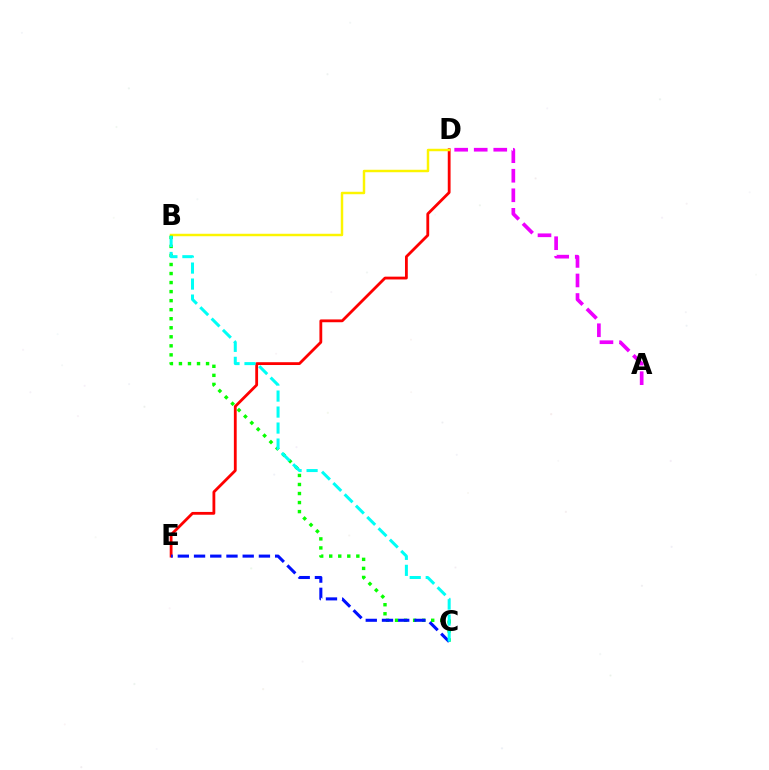{('D', 'E'): [{'color': '#ff0000', 'line_style': 'solid', 'thickness': 2.02}], ('B', 'D'): [{'color': '#fcf500', 'line_style': 'solid', 'thickness': 1.77}], ('B', 'C'): [{'color': '#08ff00', 'line_style': 'dotted', 'thickness': 2.46}, {'color': '#00fff6', 'line_style': 'dashed', 'thickness': 2.17}], ('A', 'D'): [{'color': '#ee00ff', 'line_style': 'dashed', 'thickness': 2.66}], ('C', 'E'): [{'color': '#0010ff', 'line_style': 'dashed', 'thickness': 2.2}]}